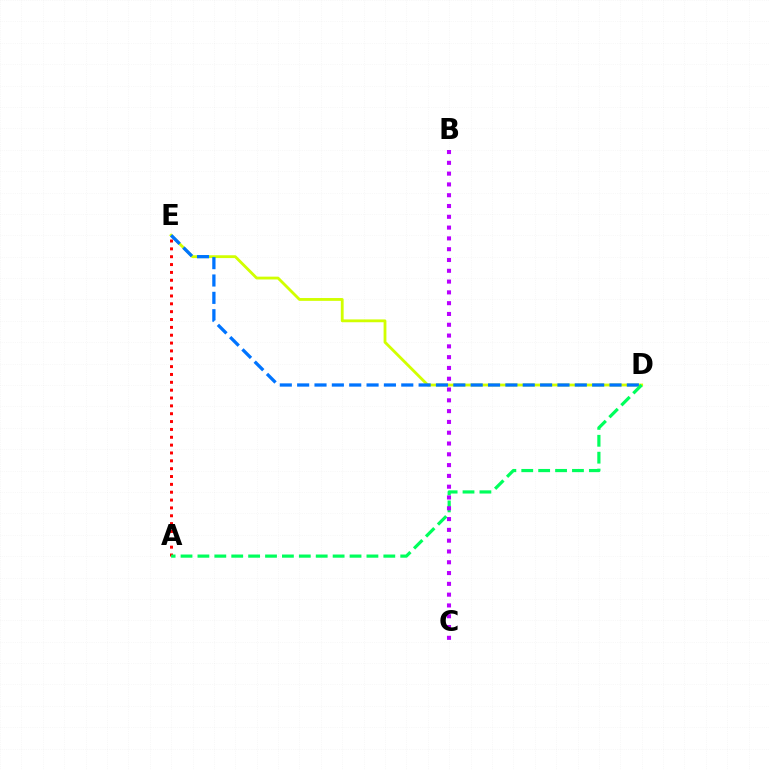{('A', 'E'): [{'color': '#ff0000', 'line_style': 'dotted', 'thickness': 2.13}], ('D', 'E'): [{'color': '#d1ff00', 'line_style': 'solid', 'thickness': 2.03}, {'color': '#0074ff', 'line_style': 'dashed', 'thickness': 2.36}], ('A', 'D'): [{'color': '#00ff5c', 'line_style': 'dashed', 'thickness': 2.3}], ('B', 'C'): [{'color': '#b900ff', 'line_style': 'dotted', 'thickness': 2.93}]}